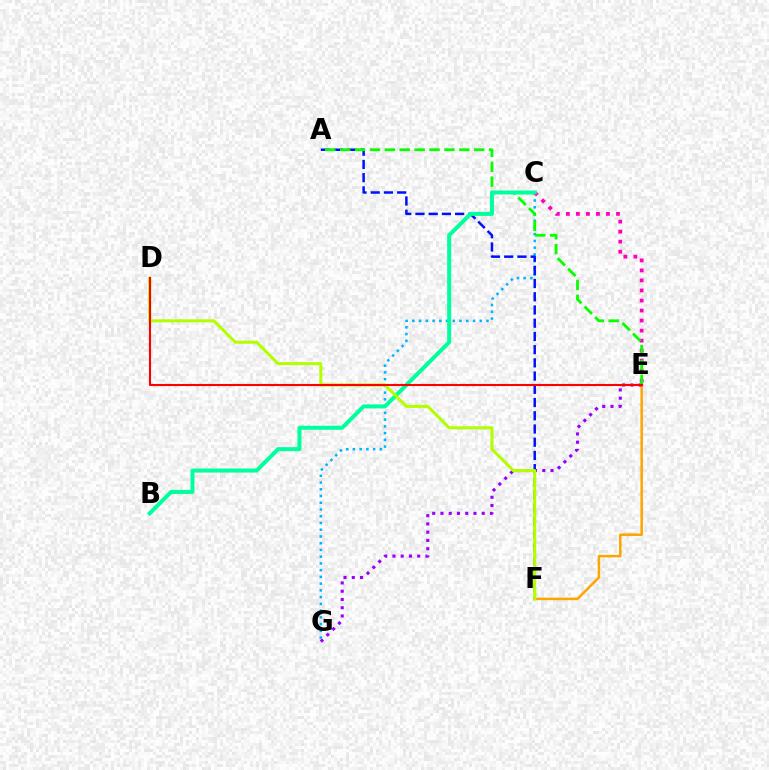{('C', 'G'): [{'color': '#00b5ff', 'line_style': 'dotted', 'thickness': 1.83}], ('E', 'F'): [{'color': '#ffa500', 'line_style': 'solid', 'thickness': 1.81}], ('C', 'E'): [{'color': '#ff00bd', 'line_style': 'dotted', 'thickness': 2.72}], ('E', 'G'): [{'color': '#9b00ff', 'line_style': 'dotted', 'thickness': 2.24}], ('A', 'F'): [{'color': '#0010ff', 'line_style': 'dashed', 'thickness': 1.8}], ('A', 'E'): [{'color': '#08ff00', 'line_style': 'dashed', 'thickness': 2.02}], ('B', 'C'): [{'color': '#00ff9d', 'line_style': 'solid', 'thickness': 2.89}], ('D', 'F'): [{'color': '#b3ff00', 'line_style': 'solid', 'thickness': 2.19}], ('D', 'E'): [{'color': '#ff0000', 'line_style': 'solid', 'thickness': 1.5}]}